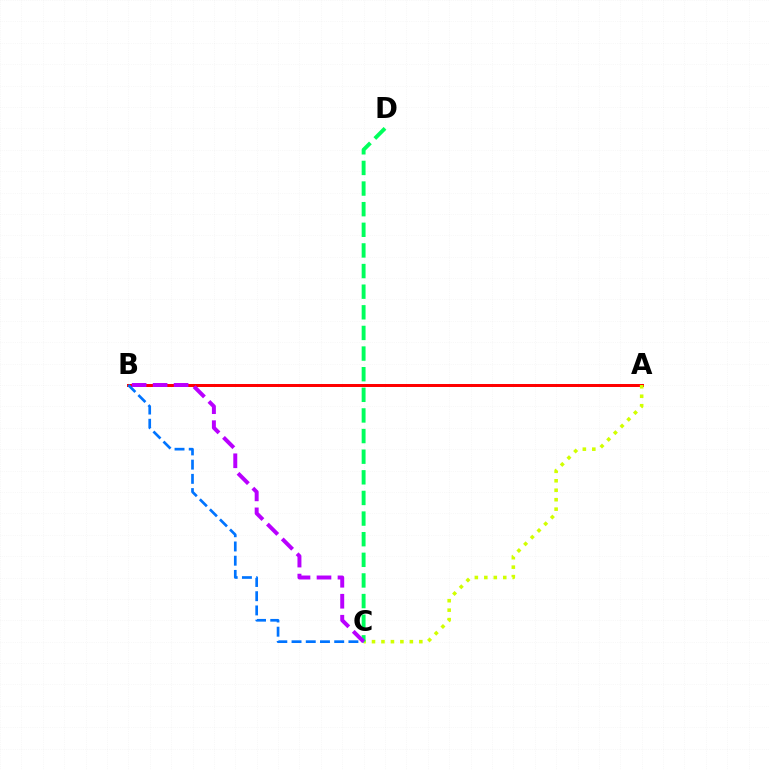{('A', 'B'): [{'color': '#ff0000', 'line_style': 'solid', 'thickness': 2.15}], ('A', 'C'): [{'color': '#d1ff00', 'line_style': 'dotted', 'thickness': 2.57}], ('B', 'C'): [{'color': '#0074ff', 'line_style': 'dashed', 'thickness': 1.93}, {'color': '#b900ff', 'line_style': 'dashed', 'thickness': 2.85}], ('C', 'D'): [{'color': '#00ff5c', 'line_style': 'dashed', 'thickness': 2.8}]}